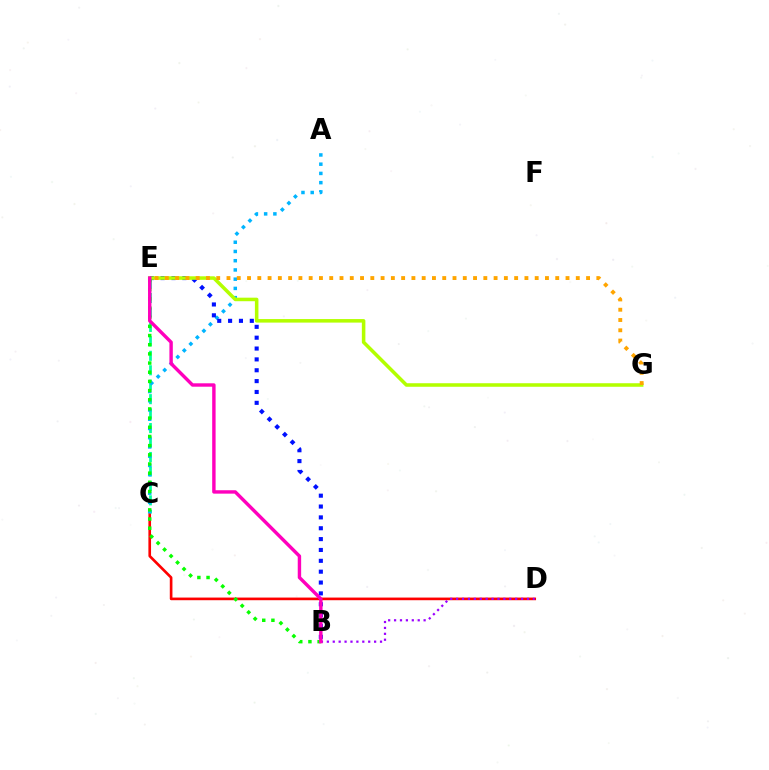{('C', 'D'): [{'color': '#ff0000', 'line_style': 'solid', 'thickness': 1.91}], ('C', 'E'): [{'color': '#00ff9d', 'line_style': 'dashed', 'thickness': 1.96}], ('A', 'C'): [{'color': '#00b5ff', 'line_style': 'dotted', 'thickness': 2.51}], ('B', 'E'): [{'color': '#0010ff', 'line_style': 'dotted', 'thickness': 2.95}, {'color': '#08ff00', 'line_style': 'dotted', 'thickness': 2.49}, {'color': '#ff00bd', 'line_style': 'solid', 'thickness': 2.45}], ('E', 'G'): [{'color': '#b3ff00', 'line_style': 'solid', 'thickness': 2.55}, {'color': '#ffa500', 'line_style': 'dotted', 'thickness': 2.79}], ('B', 'D'): [{'color': '#9b00ff', 'line_style': 'dotted', 'thickness': 1.61}]}